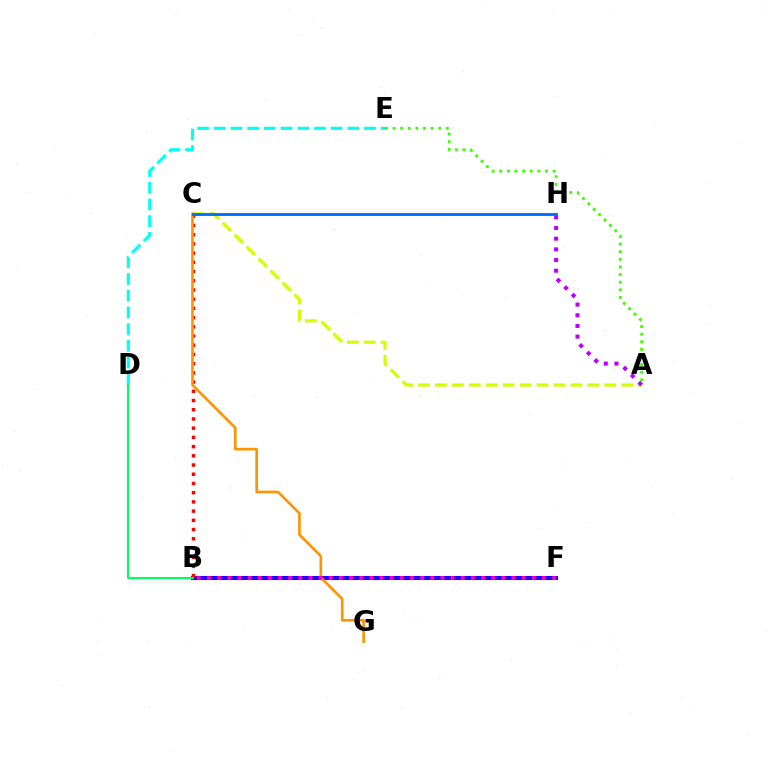{('A', 'E'): [{'color': '#3dff00', 'line_style': 'dotted', 'thickness': 2.07}], ('A', 'C'): [{'color': '#d1ff00', 'line_style': 'dashed', 'thickness': 2.3}], ('A', 'H'): [{'color': '#b900ff', 'line_style': 'dotted', 'thickness': 2.9}], ('B', 'F'): [{'color': '#2500ff', 'line_style': 'solid', 'thickness': 2.94}, {'color': '#ff00ac', 'line_style': 'dotted', 'thickness': 2.76}], ('B', 'C'): [{'color': '#ff0000', 'line_style': 'dotted', 'thickness': 2.5}], ('C', 'G'): [{'color': '#ff9400', 'line_style': 'solid', 'thickness': 1.9}], ('C', 'H'): [{'color': '#0074ff', 'line_style': 'solid', 'thickness': 2.12}], ('D', 'E'): [{'color': '#00fff6', 'line_style': 'dashed', 'thickness': 2.27}], ('B', 'D'): [{'color': '#00ff5c', 'line_style': 'solid', 'thickness': 1.5}]}